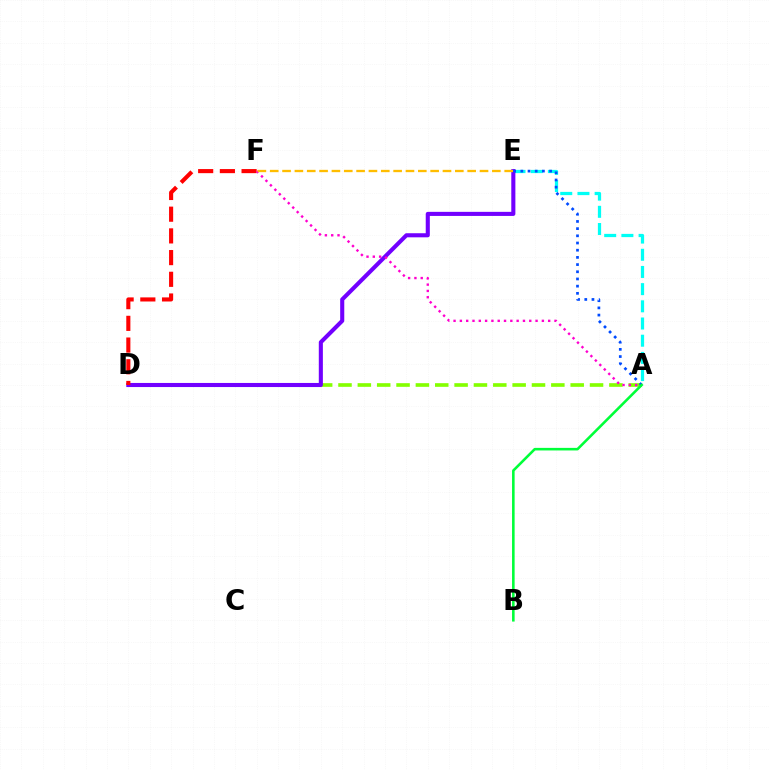{('A', 'D'): [{'color': '#84ff00', 'line_style': 'dashed', 'thickness': 2.63}], ('A', 'E'): [{'color': '#00fff6', 'line_style': 'dashed', 'thickness': 2.34}, {'color': '#004bff', 'line_style': 'dotted', 'thickness': 1.95}], ('D', 'E'): [{'color': '#7200ff', 'line_style': 'solid', 'thickness': 2.94}], ('D', 'F'): [{'color': '#ff0000', 'line_style': 'dashed', 'thickness': 2.95}], ('A', 'F'): [{'color': '#ff00cf', 'line_style': 'dotted', 'thickness': 1.71}], ('E', 'F'): [{'color': '#ffbd00', 'line_style': 'dashed', 'thickness': 1.68}], ('A', 'B'): [{'color': '#00ff39', 'line_style': 'solid', 'thickness': 1.86}]}